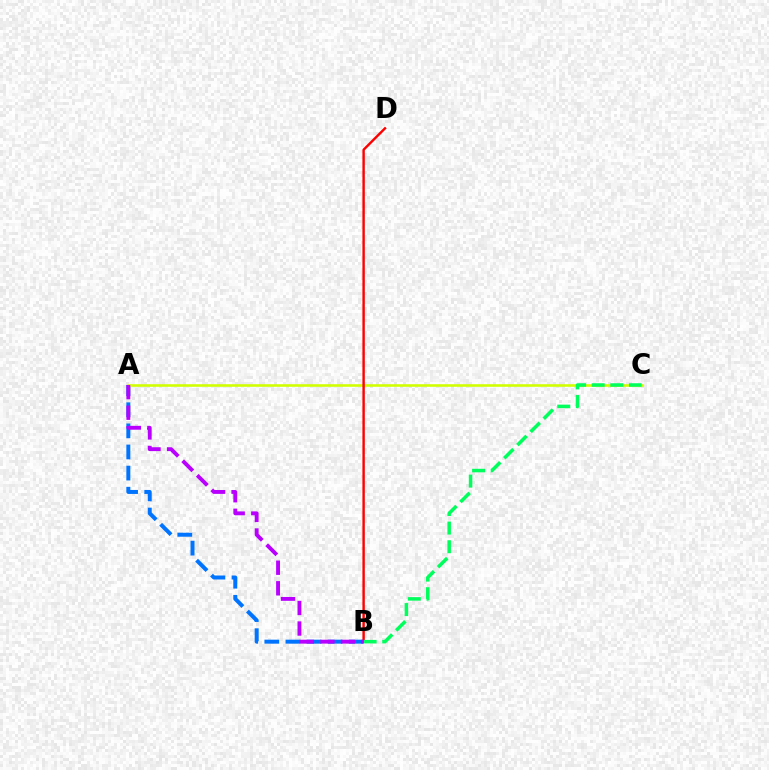{('A', 'B'): [{'color': '#0074ff', 'line_style': 'dashed', 'thickness': 2.87}, {'color': '#b900ff', 'line_style': 'dashed', 'thickness': 2.79}], ('A', 'C'): [{'color': '#d1ff00', 'line_style': 'solid', 'thickness': 1.86}], ('B', 'D'): [{'color': '#ff0000', 'line_style': 'solid', 'thickness': 1.74}], ('B', 'C'): [{'color': '#00ff5c', 'line_style': 'dashed', 'thickness': 2.53}]}